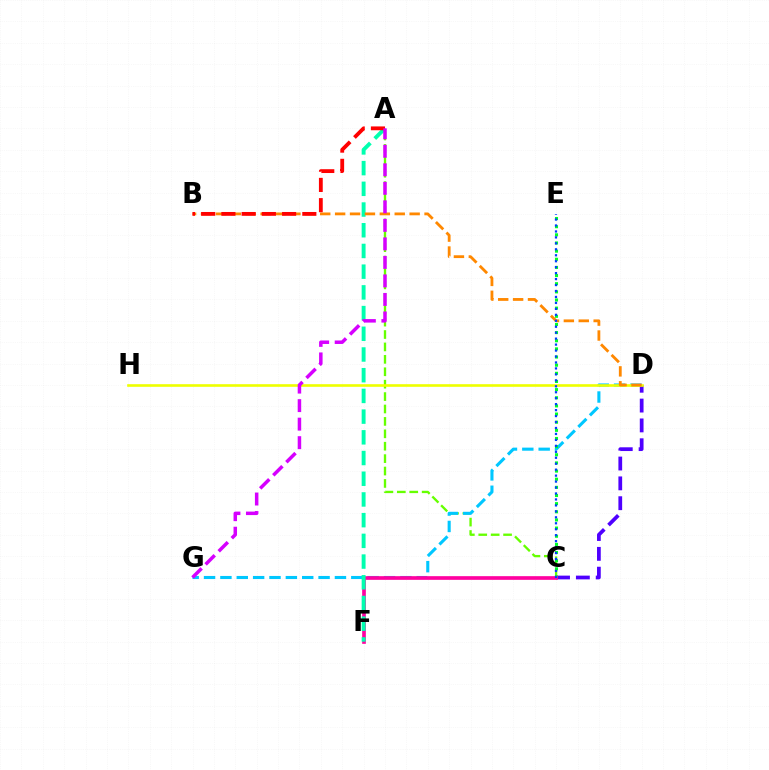{('C', 'D'): [{'color': '#4f00ff', 'line_style': 'dashed', 'thickness': 2.69}], ('A', 'C'): [{'color': '#66ff00', 'line_style': 'dashed', 'thickness': 1.69}], ('D', 'G'): [{'color': '#00c7ff', 'line_style': 'dashed', 'thickness': 2.22}], ('C', 'E'): [{'color': '#00ff27', 'line_style': 'dotted', 'thickness': 2.21}, {'color': '#003fff', 'line_style': 'dotted', 'thickness': 1.62}], ('C', 'F'): [{'color': '#ff00a0', 'line_style': 'solid', 'thickness': 2.64}], ('A', 'F'): [{'color': '#00ffaf', 'line_style': 'dashed', 'thickness': 2.81}], ('D', 'H'): [{'color': '#eeff00', 'line_style': 'solid', 'thickness': 1.89}], ('B', 'D'): [{'color': '#ff8800', 'line_style': 'dashed', 'thickness': 2.02}], ('A', 'B'): [{'color': '#ff0000', 'line_style': 'dashed', 'thickness': 2.75}], ('A', 'G'): [{'color': '#d600ff', 'line_style': 'dashed', 'thickness': 2.52}]}